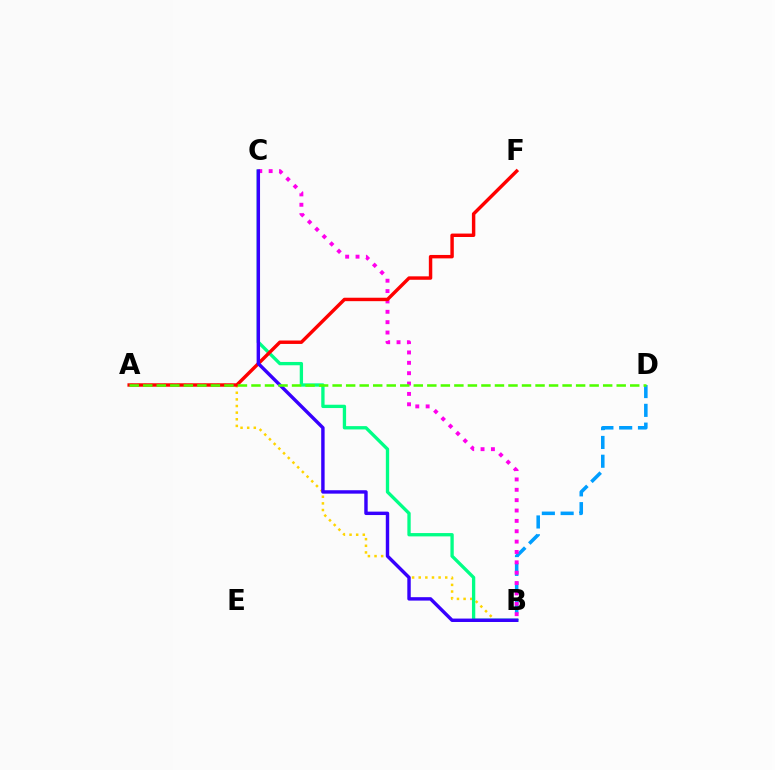{('B', 'D'): [{'color': '#009eff', 'line_style': 'dashed', 'thickness': 2.55}], ('A', 'B'): [{'color': '#ffd500', 'line_style': 'dotted', 'thickness': 1.8}], ('B', 'C'): [{'color': '#00ff86', 'line_style': 'solid', 'thickness': 2.39}, {'color': '#ff00ed', 'line_style': 'dotted', 'thickness': 2.82}, {'color': '#3700ff', 'line_style': 'solid', 'thickness': 2.46}], ('A', 'F'): [{'color': '#ff0000', 'line_style': 'solid', 'thickness': 2.47}], ('A', 'D'): [{'color': '#4fff00', 'line_style': 'dashed', 'thickness': 1.84}]}